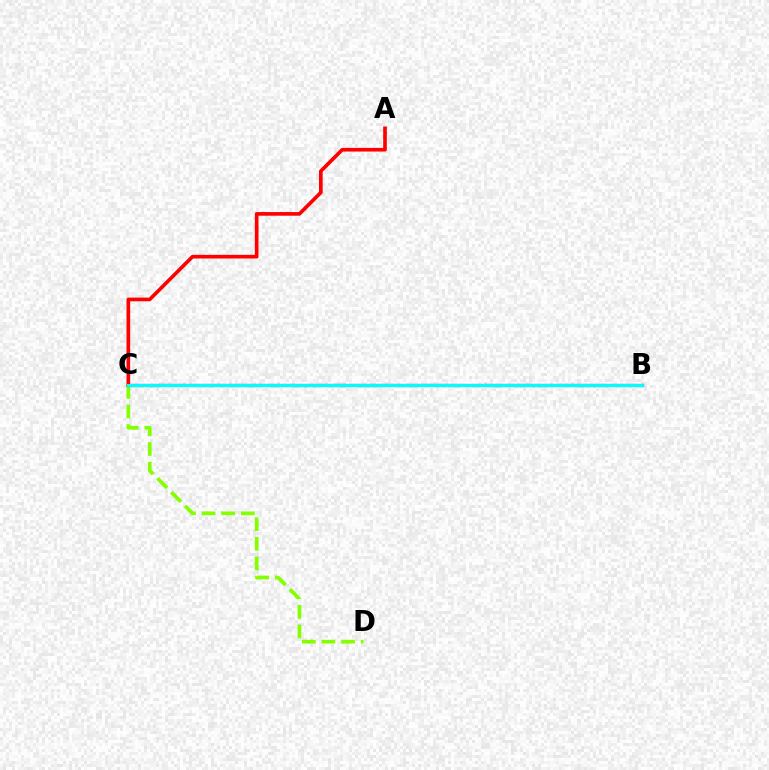{('C', 'D'): [{'color': '#84ff00', 'line_style': 'dashed', 'thickness': 2.67}], ('B', 'C'): [{'color': '#7200ff', 'line_style': 'solid', 'thickness': 2.32}, {'color': '#00fff6', 'line_style': 'solid', 'thickness': 2.19}], ('A', 'C'): [{'color': '#ff0000', 'line_style': 'solid', 'thickness': 2.63}]}